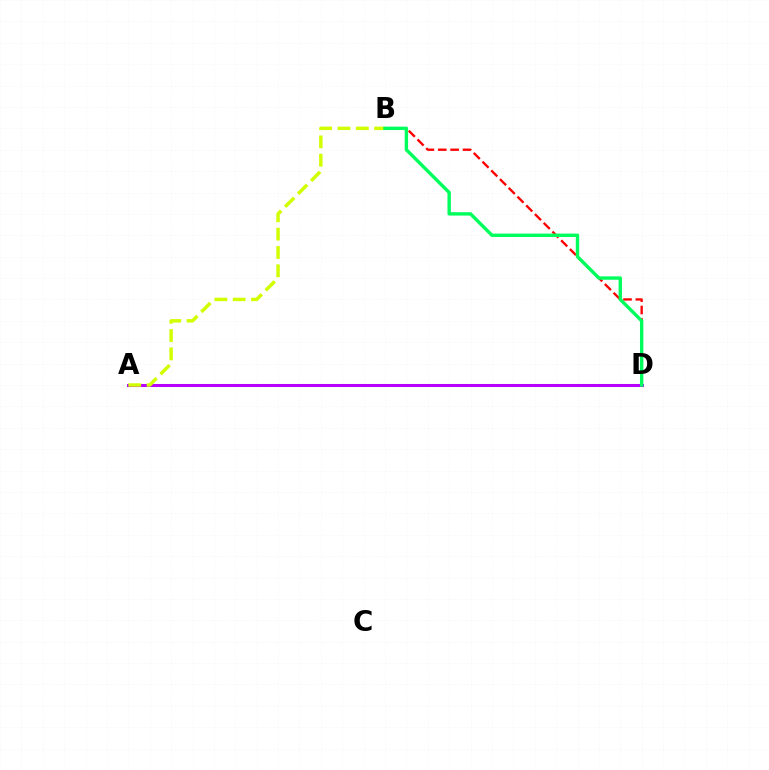{('B', 'D'): [{'color': '#ff0000', 'line_style': 'dashed', 'thickness': 1.68}, {'color': '#00ff5c', 'line_style': 'solid', 'thickness': 2.44}], ('A', 'D'): [{'color': '#0074ff', 'line_style': 'dashed', 'thickness': 1.92}, {'color': '#b900ff', 'line_style': 'solid', 'thickness': 2.18}], ('A', 'B'): [{'color': '#d1ff00', 'line_style': 'dashed', 'thickness': 2.49}]}